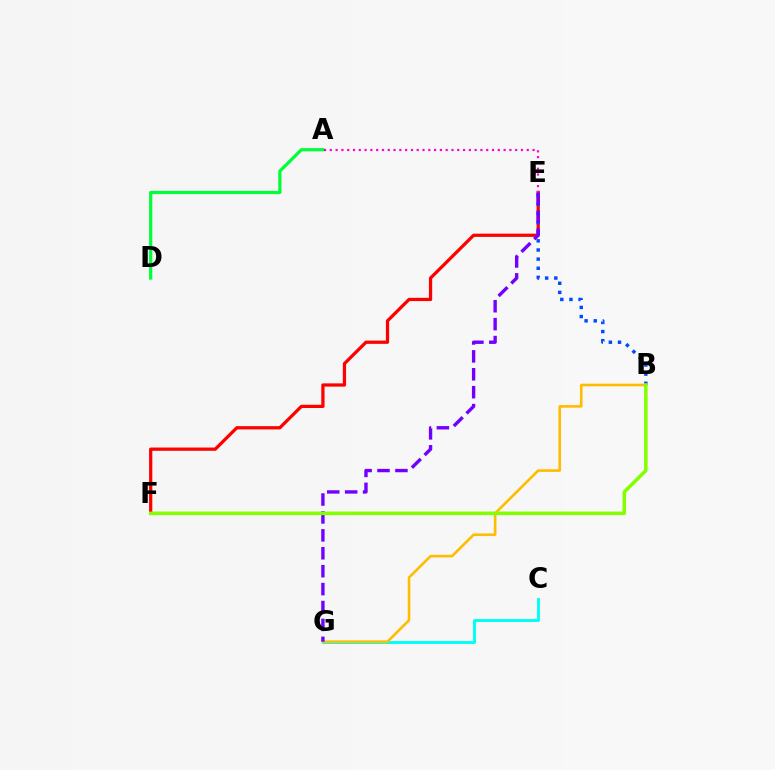{('C', 'G'): [{'color': '#00fff6', 'line_style': 'solid', 'thickness': 2.11}], ('E', 'F'): [{'color': '#ff0000', 'line_style': 'solid', 'thickness': 2.35}], ('A', 'D'): [{'color': '#00ff39', 'line_style': 'solid', 'thickness': 2.32}], ('A', 'E'): [{'color': '#ff00cf', 'line_style': 'dotted', 'thickness': 1.57}], ('B', 'G'): [{'color': '#ffbd00', 'line_style': 'solid', 'thickness': 1.89}], ('B', 'E'): [{'color': '#004bff', 'line_style': 'dotted', 'thickness': 2.48}], ('E', 'G'): [{'color': '#7200ff', 'line_style': 'dashed', 'thickness': 2.43}], ('B', 'F'): [{'color': '#84ff00', 'line_style': 'solid', 'thickness': 2.55}]}